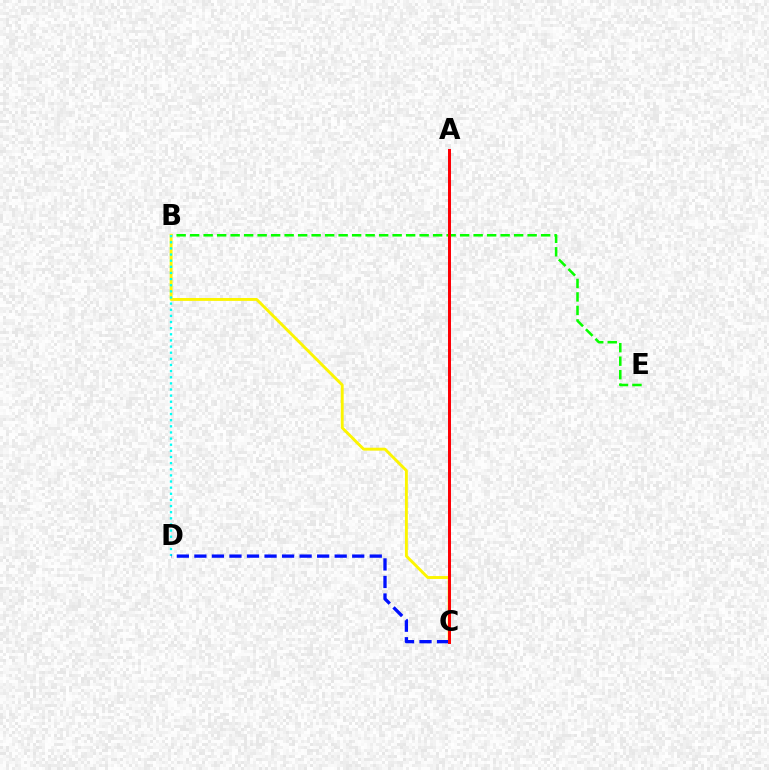{('B', 'E'): [{'color': '#08ff00', 'line_style': 'dashed', 'thickness': 1.83}], ('A', 'C'): [{'color': '#ee00ff', 'line_style': 'solid', 'thickness': 2.17}, {'color': '#ff0000', 'line_style': 'solid', 'thickness': 2.12}], ('B', 'C'): [{'color': '#fcf500', 'line_style': 'solid', 'thickness': 2.08}], ('B', 'D'): [{'color': '#00fff6', 'line_style': 'dotted', 'thickness': 1.67}], ('C', 'D'): [{'color': '#0010ff', 'line_style': 'dashed', 'thickness': 2.38}]}